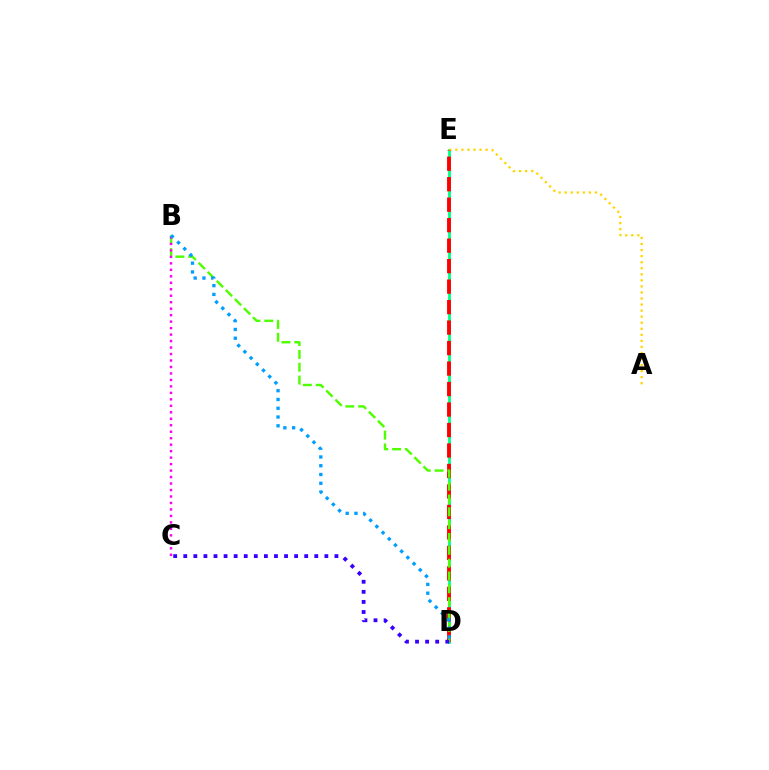{('D', 'E'): [{'color': '#00ff86', 'line_style': 'solid', 'thickness': 2.03}, {'color': '#ff0000', 'line_style': 'dashed', 'thickness': 2.78}], ('A', 'E'): [{'color': '#ffd500', 'line_style': 'dotted', 'thickness': 1.64}], ('B', 'D'): [{'color': '#4fff00', 'line_style': 'dashed', 'thickness': 1.74}, {'color': '#009eff', 'line_style': 'dotted', 'thickness': 2.38}], ('B', 'C'): [{'color': '#ff00ed', 'line_style': 'dotted', 'thickness': 1.76}], ('C', 'D'): [{'color': '#3700ff', 'line_style': 'dotted', 'thickness': 2.74}]}